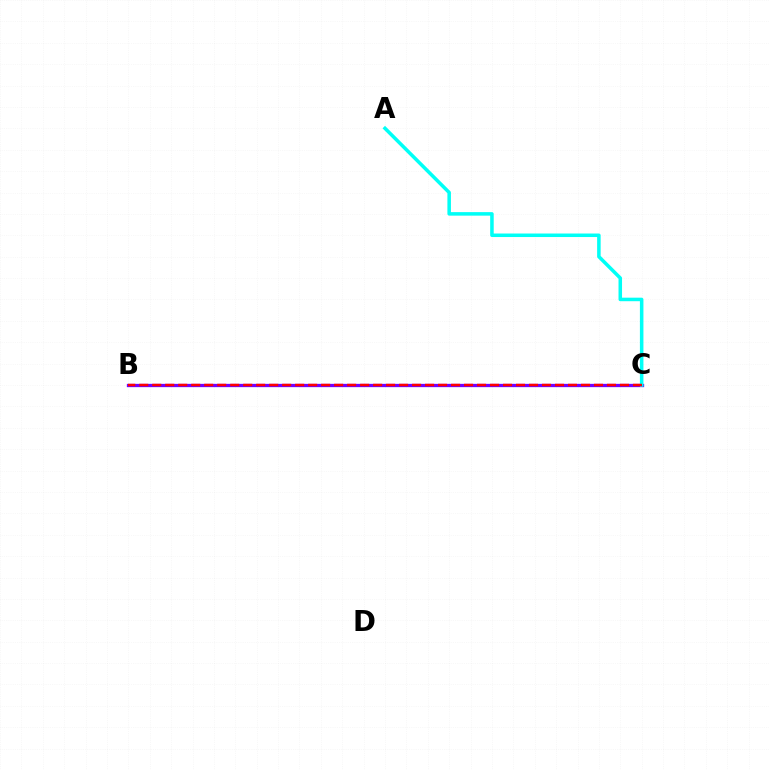{('B', 'C'): [{'color': '#84ff00', 'line_style': 'dashed', 'thickness': 2.13}, {'color': '#7200ff', 'line_style': 'solid', 'thickness': 2.37}, {'color': '#ff0000', 'line_style': 'dashed', 'thickness': 1.76}], ('A', 'C'): [{'color': '#00fff6', 'line_style': 'solid', 'thickness': 2.54}]}